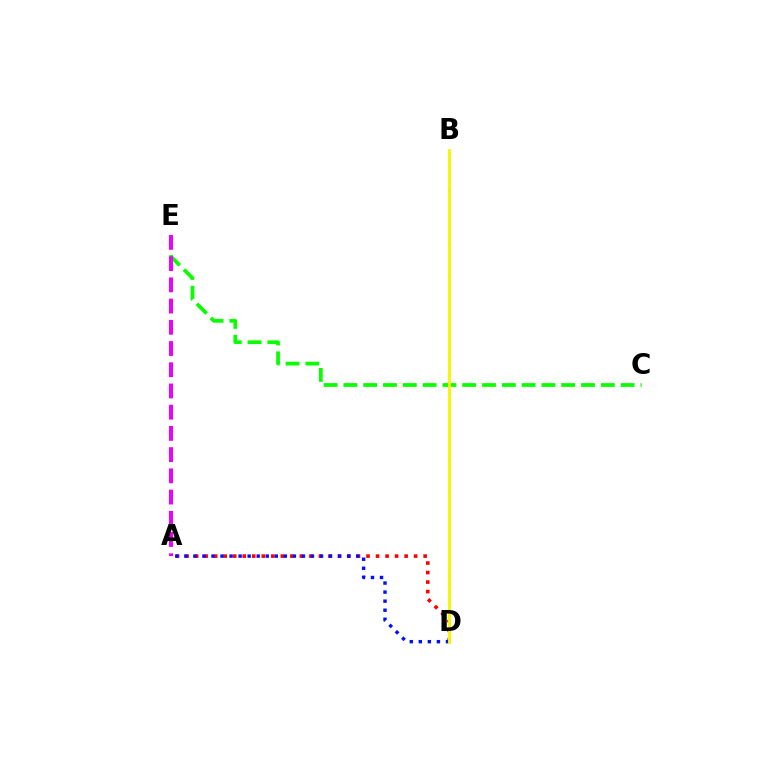{('B', 'D'): [{'color': '#00fff6', 'line_style': 'dotted', 'thickness': 2.1}, {'color': '#fcf500', 'line_style': 'solid', 'thickness': 2.09}], ('C', 'E'): [{'color': '#08ff00', 'line_style': 'dashed', 'thickness': 2.69}], ('A', 'D'): [{'color': '#ff0000', 'line_style': 'dotted', 'thickness': 2.59}, {'color': '#0010ff', 'line_style': 'dotted', 'thickness': 2.46}], ('A', 'E'): [{'color': '#ee00ff', 'line_style': 'dashed', 'thickness': 2.88}]}